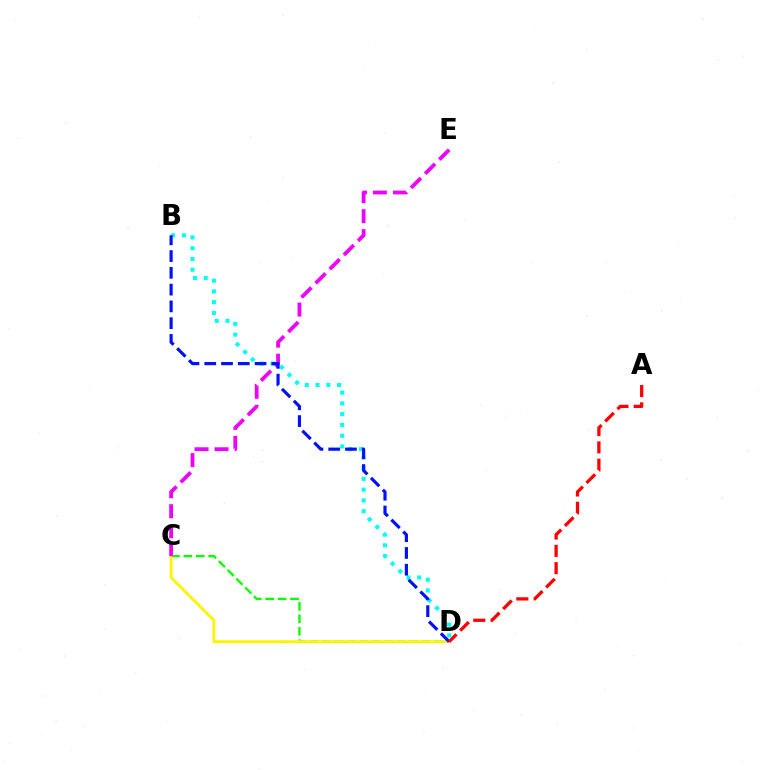{('C', 'D'): [{'color': '#08ff00', 'line_style': 'dashed', 'thickness': 1.69}, {'color': '#fcf500', 'line_style': 'solid', 'thickness': 2.08}], ('C', 'E'): [{'color': '#ee00ff', 'line_style': 'dashed', 'thickness': 2.72}], ('B', 'D'): [{'color': '#00fff6', 'line_style': 'dotted', 'thickness': 2.92}, {'color': '#0010ff', 'line_style': 'dashed', 'thickness': 2.28}], ('A', 'D'): [{'color': '#ff0000', 'line_style': 'dashed', 'thickness': 2.35}]}